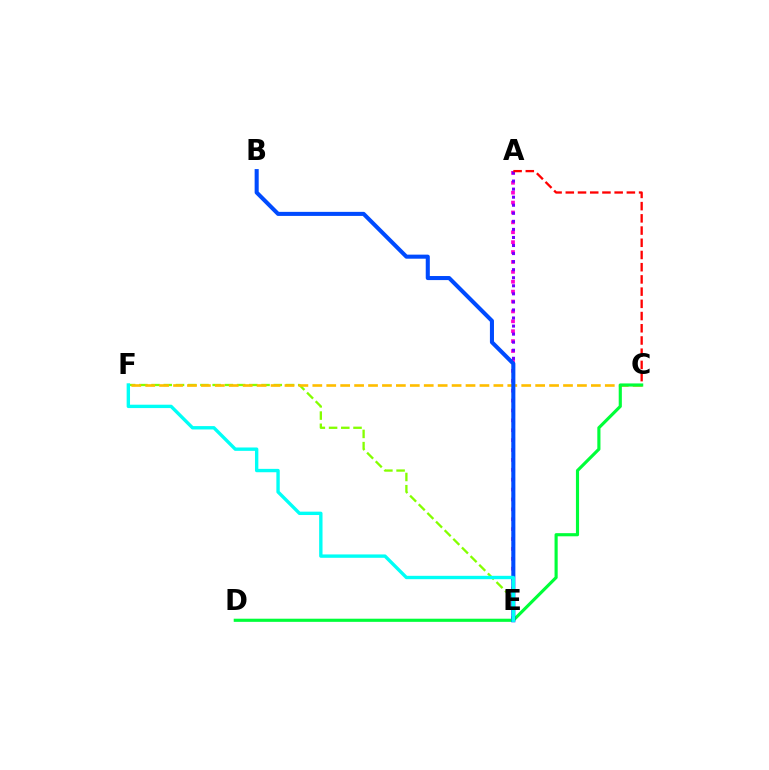{('A', 'E'): [{'color': '#ff00cf', 'line_style': 'dotted', 'thickness': 2.69}, {'color': '#7200ff', 'line_style': 'dotted', 'thickness': 2.19}], ('E', 'F'): [{'color': '#84ff00', 'line_style': 'dashed', 'thickness': 1.66}, {'color': '#00fff6', 'line_style': 'solid', 'thickness': 2.43}], ('C', 'F'): [{'color': '#ffbd00', 'line_style': 'dashed', 'thickness': 1.89}], ('C', 'D'): [{'color': '#00ff39', 'line_style': 'solid', 'thickness': 2.26}], ('B', 'E'): [{'color': '#004bff', 'line_style': 'solid', 'thickness': 2.92}], ('A', 'C'): [{'color': '#ff0000', 'line_style': 'dashed', 'thickness': 1.66}]}